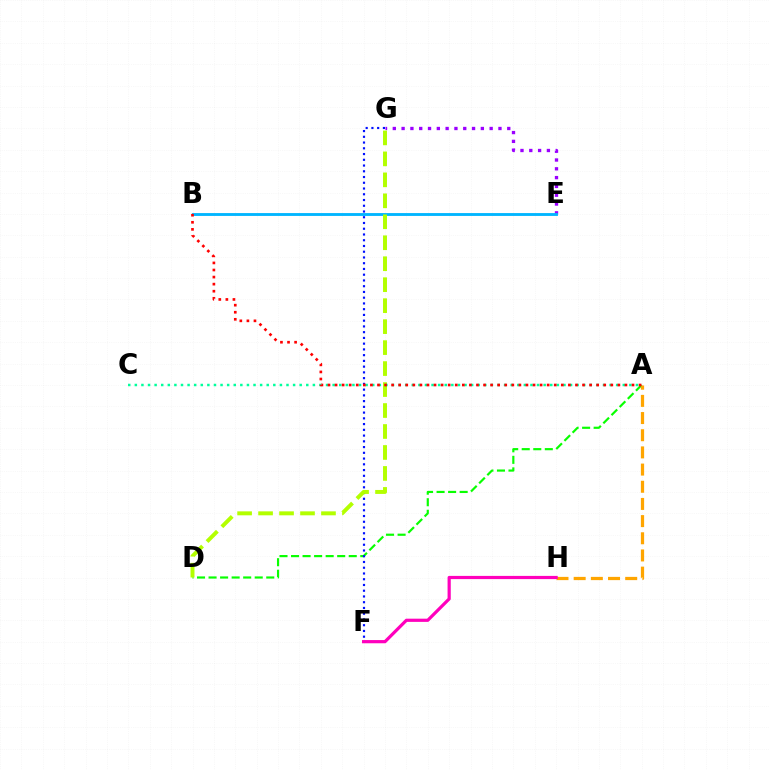{('A', 'D'): [{'color': '#08ff00', 'line_style': 'dashed', 'thickness': 1.57}], ('E', 'G'): [{'color': '#9b00ff', 'line_style': 'dotted', 'thickness': 2.39}], ('F', 'G'): [{'color': '#0010ff', 'line_style': 'dotted', 'thickness': 1.56}], ('A', 'H'): [{'color': '#ffa500', 'line_style': 'dashed', 'thickness': 2.33}], ('B', 'E'): [{'color': '#00b5ff', 'line_style': 'solid', 'thickness': 2.05}], ('D', 'G'): [{'color': '#b3ff00', 'line_style': 'dashed', 'thickness': 2.85}], ('F', 'H'): [{'color': '#ff00bd', 'line_style': 'solid', 'thickness': 2.3}], ('A', 'C'): [{'color': '#00ff9d', 'line_style': 'dotted', 'thickness': 1.79}], ('A', 'B'): [{'color': '#ff0000', 'line_style': 'dotted', 'thickness': 1.92}]}